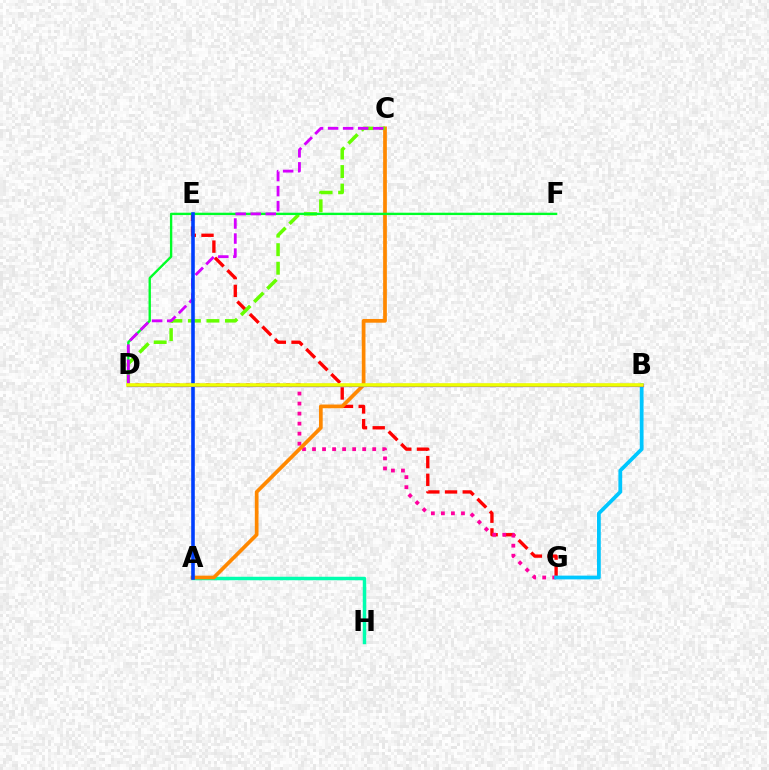{('E', 'G'): [{'color': '#ff0000', 'line_style': 'dashed', 'thickness': 2.41}], ('D', 'G'): [{'color': '#ff00a0', 'line_style': 'dotted', 'thickness': 2.72}], ('B', 'G'): [{'color': '#00c7ff', 'line_style': 'solid', 'thickness': 2.71}], ('A', 'H'): [{'color': '#00ffaf', 'line_style': 'solid', 'thickness': 2.49}], ('A', 'C'): [{'color': '#ff8800', 'line_style': 'solid', 'thickness': 2.68}], ('C', 'D'): [{'color': '#66ff00', 'line_style': 'dashed', 'thickness': 2.52}, {'color': '#d600ff', 'line_style': 'dashed', 'thickness': 2.04}], ('D', 'F'): [{'color': '#00ff27', 'line_style': 'solid', 'thickness': 1.69}], ('A', 'E'): [{'color': '#003fff', 'line_style': 'solid', 'thickness': 2.59}], ('B', 'D'): [{'color': '#4f00ff', 'line_style': 'solid', 'thickness': 2.31}, {'color': '#eeff00', 'line_style': 'solid', 'thickness': 2.58}]}